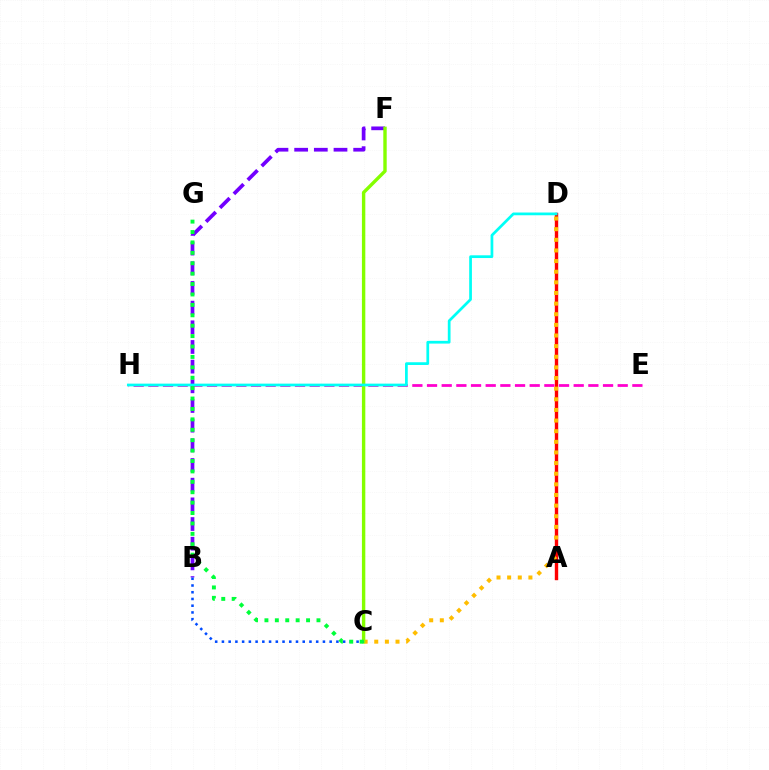{('B', 'F'): [{'color': '#7200ff', 'line_style': 'dashed', 'thickness': 2.67}], ('A', 'D'): [{'color': '#ff0000', 'line_style': 'solid', 'thickness': 2.44}], ('E', 'H'): [{'color': '#ff00cf', 'line_style': 'dashed', 'thickness': 1.99}], ('C', 'D'): [{'color': '#ffbd00', 'line_style': 'dotted', 'thickness': 2.89}], ('C', 'F'): [{'color': '#84ff00', 'line_style': 'solid', 'thickness': 2.44}], ('B', 'C'): [{'color': '#004bff', 'line_style': 'dotted', 'thickness': 1.83}], ('D', 'H'): [{'color': '#00fff6', 'line_style': 'solid', 'thickness': 1.97}], ('C', 'G'): [{'color': '#00ff39', 'line_style': 'dotted', 'thickness': 2.83}]}